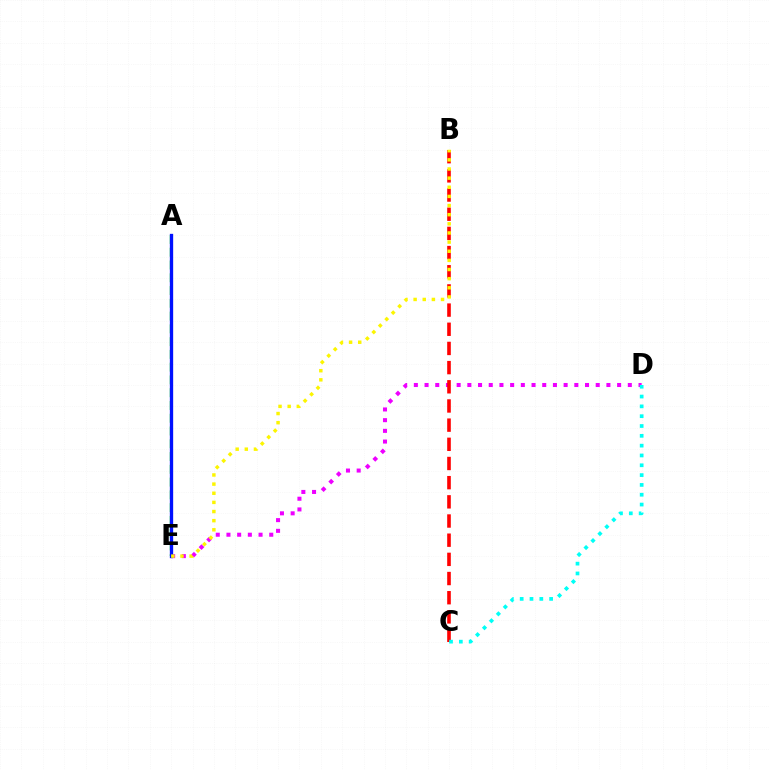{('D', 'E'): [{'color': '#ee00ff', 'line_style': 'dotted', 'thickness': 2.91}], ('A', 'E'): [{'color': '#08ff00', 'line_style': 'dashed', 'thickness': 1.73}, {'color': '#0010ff', 'line_style': 'solid', 'thickness': 2.39}], ('B', 'C'): [{'color': '#ff0000', 'line_style': 'dashed', 'thickness': 2.6}], ('B', 'E'): [{'color': '#fcf500', 'line_style': 'dotted', 'thickness': 2.48}], ('C', 'D'): [{'color': '#00fff6', 'line_style': 'dotted', 'thickness': 2.67}]}